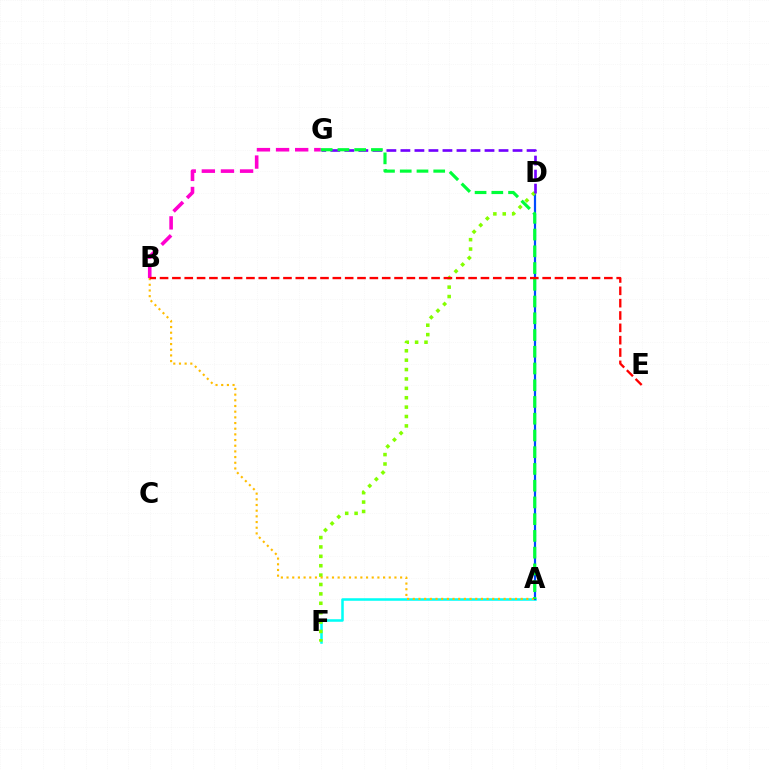{('A', 'F'): [{'color': '#00fff6', 'line_style': 'solid', 'thickness': 1.83}], ('A', 'D'): [{'color': '#004bff', 'line_style': 'solid', 'thickness': 1.59}], ('D', 'F'): [{'color': '#84ff00', 'line_style': 'dotted', 'thickness': 2.55}], ('D', 'G'): [{'color': '#7200ff', 'line_style': 'dashed', 'thickness': 1.9}], ('B', 'G'): [{'color': '#ff00cf', 'line_style': 'dashed', 'thickness': 2.6}], ('A', 'B'): [{'color': '#ffbd00', 'line_style': 'dotted', 'thickness': 1.54}], ('A', 'G'): [{'color': '#00ff39', 'line_style': 'dashed', 'thickness': 2.27}], ('B', 'E'): [{'color': '#ff0000', 'line_style': 'dashed', 'thickness': 1.68}]}